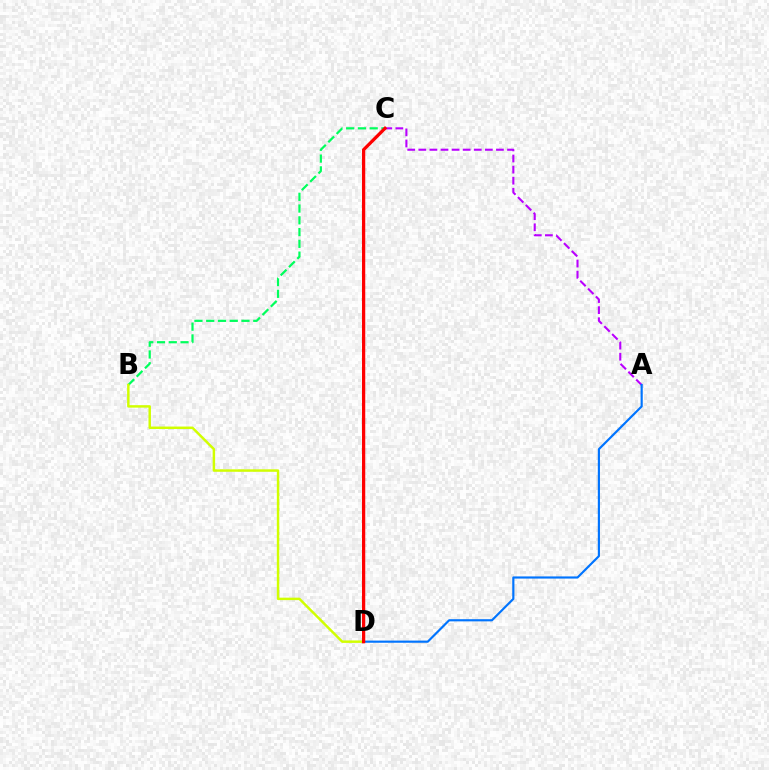{('B', 'C'): [{'color': '#00ff5c', 'line_style': 'dashed', 'thickness': 1.6}], ('B', 'D'): [{'color': '#d1ff00', 'line_style': 'solid', 'thickness': 1.77}], ('A', 'C'): [{'color': '#b900ff', 'line_style': 'dashed', 'thickness': 1.51}], ('A', 'D'): [{'color': '#0074ff', 'line_style': 'solid', 'thickness': 1.56}], ('C', 'D'): [{'color': '#ff0000', 'line_style': 'solid', 'thickness': 2.34}]}